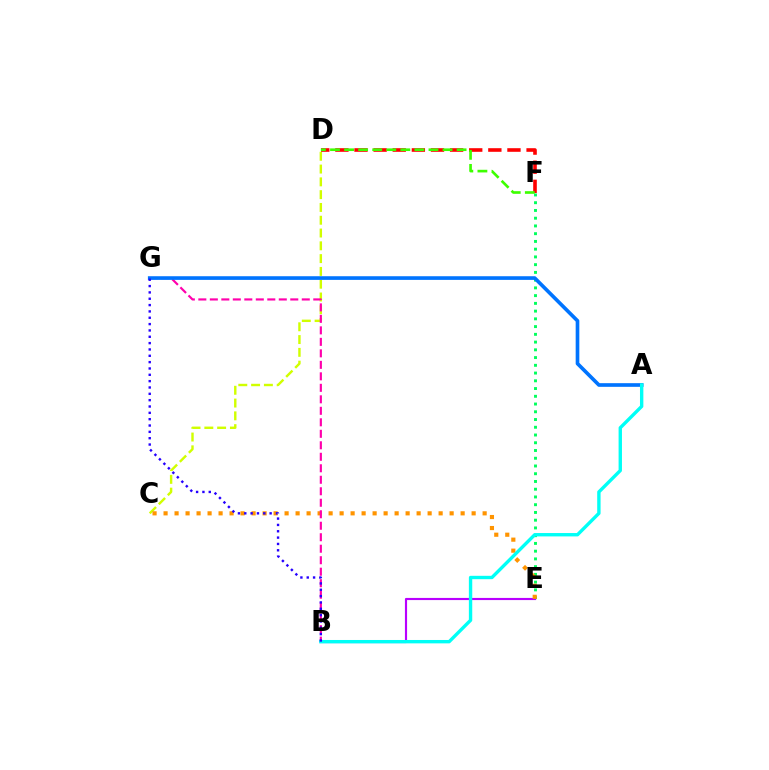{('E', 'F'): [{'color': '#00ff5c', 'line_style': 'dotted', 'thickness': 2.1}], ('C', 'D'): [{'color': '#d1ff00', 'line_style': 'dashed', 'thickness': 1.74}], ('D', 'F'): [{'color': '#ff0000', 'line_style': 'dashed', 'thickness': 2.6}, {'color': '#3dff00', 'line_style': 'dashed', 'thickness': 1.91}], ('B', 'E'): [{'color': '#b900ff', 'line_style': 'solid', 'thickness': 1.55}], ('C', 'E'): [{'color': '#ff9400', 'line_style': 'dotted', 'thickness': 2.99}], ('B', 'G'): [{'color': '#ff00ac', 'line_style': 'dashed', 'thickness': 1.56}, {'color': '#2500ff', 'line_style': 'dotted', 'thickness': 1.72}], ('A', 'G'): [{'color': '#0074ff', 'line_style': 'solid', 'thickness': 2.63}], ('A', 'B'): [{'color': '#00fff6', 'line_style': 'solid', 'thickness': 2.43}]}